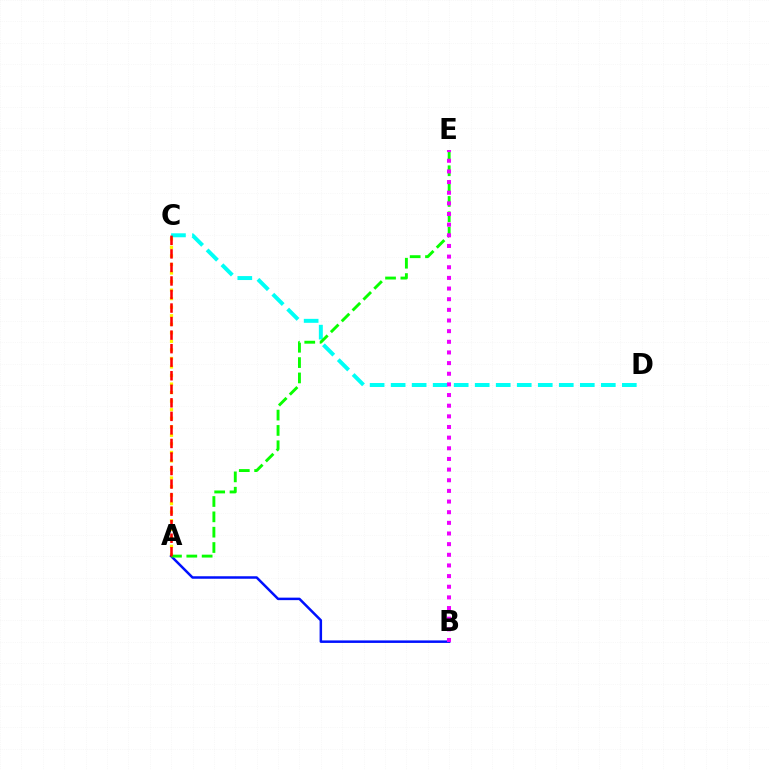{('A', 'C'): [{'color': '#fcf500', 'line_style': 'dotted', 'thickness': 2.32}, {'color': '#ff0000', 'line_style': 'dashed', 'thickness': 1.84}], ('C', 'D'): [{'color': '#00fff6', 'line_style': 'dashed', 'thickness': 2.86}], ('A', 'B'): [{'color': '#0010ff', 'line_style': 'solid', 'thickness': 1.8}], ('A', 'E'): [{'color': '#08ff00', 'line_style': 'dashed', 'thickness': 2.08}], ('B', 'E'): [{'color': '#ee00ff', 'line_style': 'dotted', 'thickness': 2.89}]}